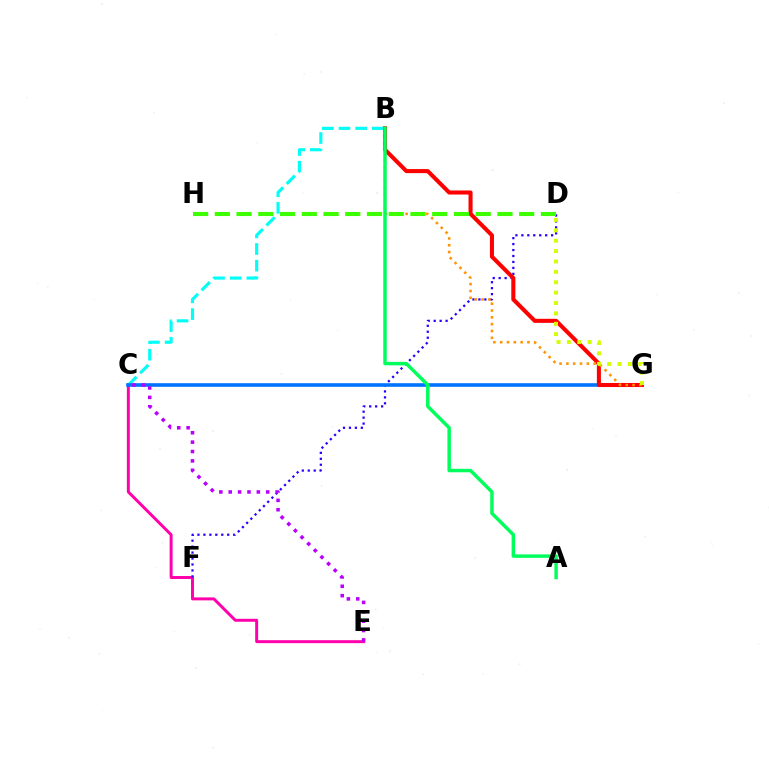{('C', 'E'): [{'color': '#ff00ac', 'line_style': 'solid', 'thickness': 2.13}, {'color': '#b900ff', 'line_style': 'dotted', 'thickness': 2.55}], ('B', 'C'): [{'color': '#00fff6', 'line_style': 'dashed', 'thickness': 2.27}], ('D', 'F'): [{'color': '#2500ff', 'line_style': 'dotted', 'thickness': 1.62}], ('C', 'G'): [{'color': '#0074ff', 'line_style': 'solid', 'thickness': 2.6}], ('B', 'G'): [{'color': '#ff0000', 'line_style': 'solid', 'thickness': 2.92}, {'color': '#ff9400', 'line_style': 'dotted', 'thickness': 1.85}], ('D', 'H'): [{'color': '#3dff00', 'line_style': 'dashed', 'thickness': 2.95}], ('D', 'G'): [{'color': '#d1ff00', 'line_style': 'dotted', 'thickness': 2.82}], ('A', 'B'): [{'color': '#00ff5c', 'line_style': 'solid', 'thickness': 2.49}]}